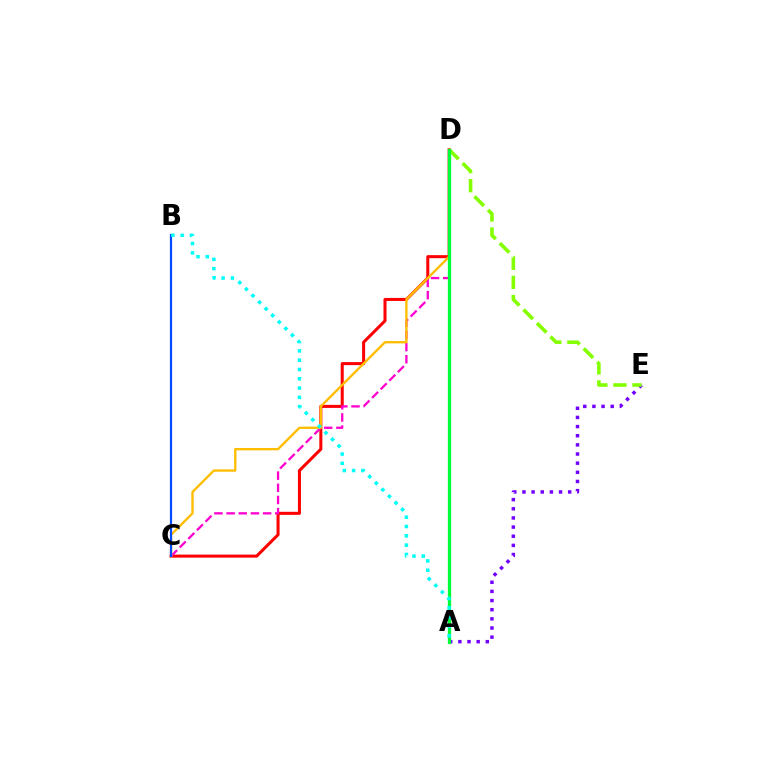{('C', 'D'): [{'color': '#ff0000', 'line_style': 'solid', 'thickness': 2.19}, {'color': '#ff00cf', 'line_style': 'dashed', 'thickness': 1.65}, {'color': '#ffbd00', 'line_style': 'solid', 'thickness': 1.68}], ('A', 'E'): [{'color': '#7200ff', 'line_style': 'dotted', 'thickness': 2.49}], ('D', 'E'): [{'color': '#84ff00', 'line_style': 'dashed', 'thickness': 2.59}], ('A', 'D'): [{'color': '#00ff39', 'line_style': 'solid', 'thickness': 2.36}], ('B', 'C'): [{'color': '#004bff', 'line_style': 'solid', 'thickness': 1.59}], ('A', 'B'): [{'color': '#00fff6', 'line_style': 'dotted', 'thickness': 2.53}]}